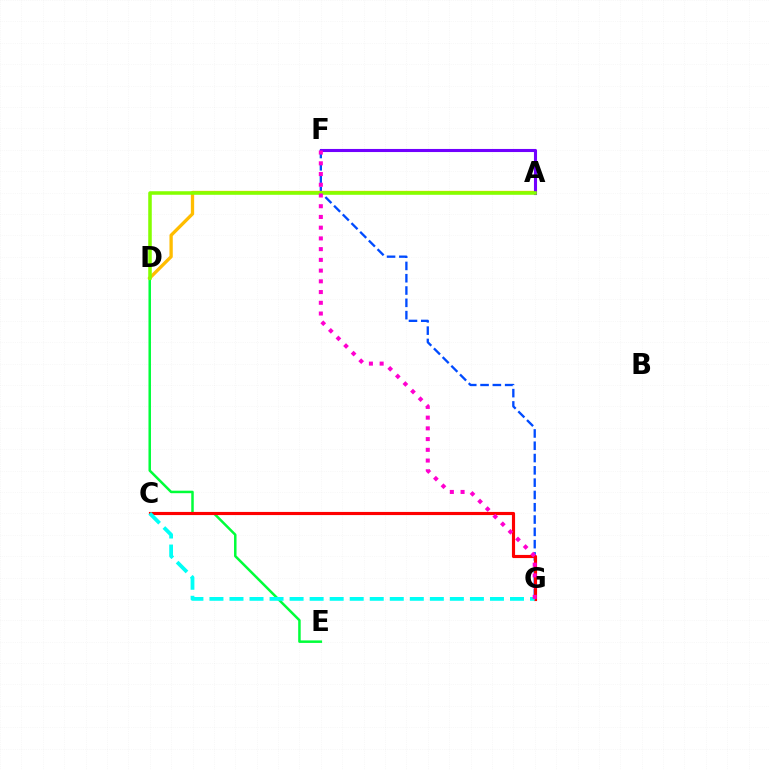{('F', 'G'): [{'color': '#004bff', 'line_style': 'dashed', 'thickness': 1.67}, {'color': '#ff00cf', 'line_style': 'dotted', 'thickness': 2.92}], ('D', 'E'): [{'color': '#00ff39', 'line_style': 'solid', 'thickness': 1.8}], ('A', 'D'): [{'color': '#ffbd00', 'line_style': 'solid', 'thickness': 2.38}, {'color': '#84ff00', 'line_style': 'solid', 'thickness': 2.55}], ('C', 'G'): [{'color': '#ff0000', 'line_style': 'solid', 'thickness': 2.26}, {'color': '#00fff6', 'line_style': 'dashed', 'thickness': 2.72}], ('A', 'F'): [{'color': '#7200ff', 'line_style': 'solid', 'thickness': 2.22}]}